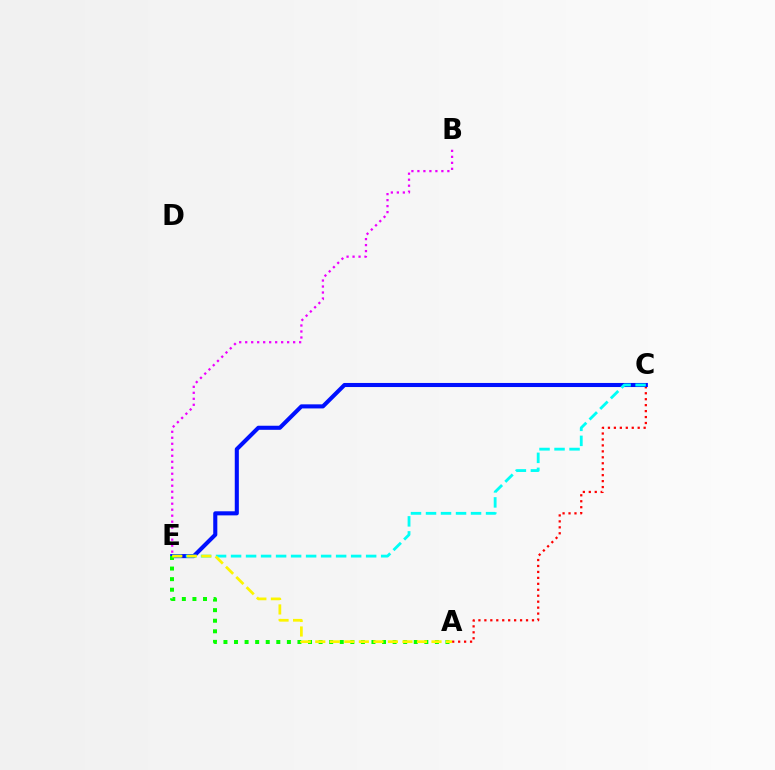{('A', 'C'): [{'color': '#ff0000', 'line_style': 'dotted', 'thickness': 1.62}], ('C', 'E'): [{'color': '#0010ff', 'line_style': 'solid', 'thickness': 2.94}, {'color': '#00fff6', 'line_style': 'dashed', 'thickness': 2.04}], ('A', 'E'): [{'color': '#08ff00', 'line_style': 'dotted', 'thickness': 2.87}, {'color': '#fcf500', 'line_style': 'dashed', 'thickness': 1.97}], ('B', 'E'): [{'color': '#ee00ff', 'line_style': 'dotted', 'thickness': 1.63}]}